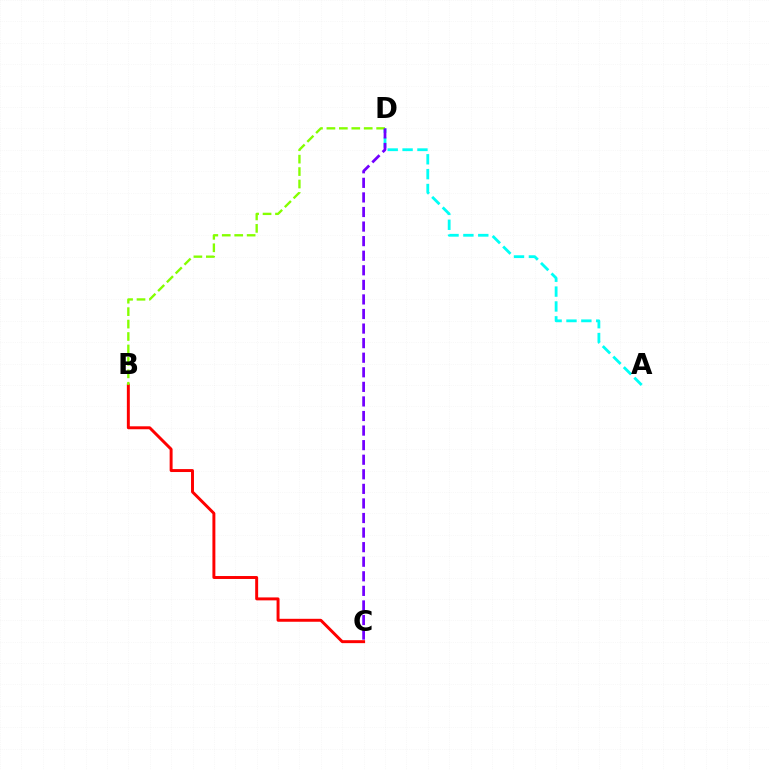{('A', 'D'): [{'color': '#00fff6', 'line_style': 'dashed', 'thickness': 2.02}], ('B', 'C'): [{'color': '#ff0000', 'line_style': 'solid', 'thickness': 2.12}], ('B', 'D'): [{'color': '#84ff00', 'line_style': 'dashed', 'thickness': 1.69}], ('C', 'D'): [{'color': '#7200ff', 'line_style': 'dashed', 'thickness': 1.98}]}